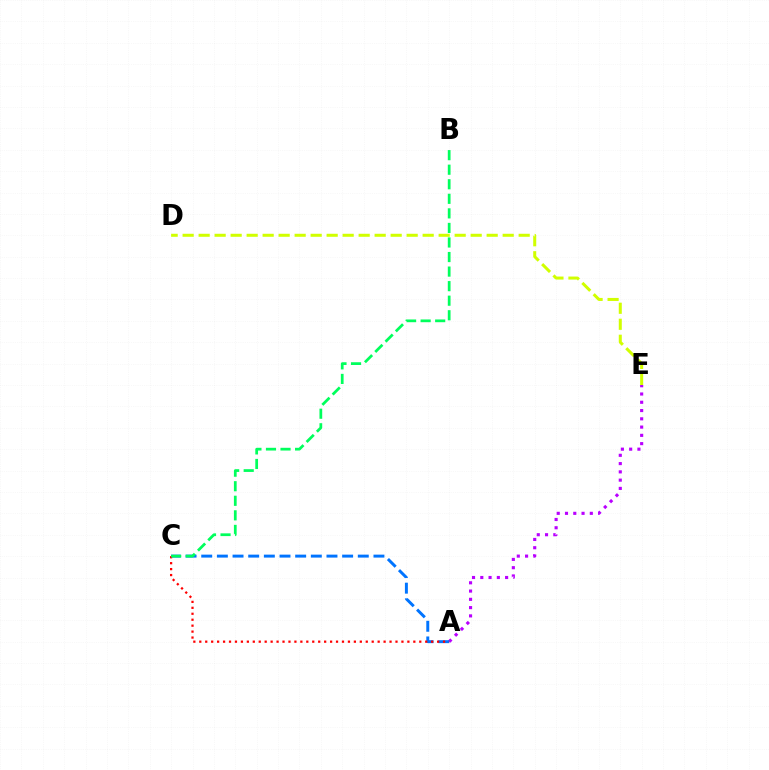{('A', 'E'): [{'color': '#b900ff', 'line_style': 'dotted', 'thickness': 2.25}], ('A', 'C'): [{'color': '#0074ff', 'line_style': 'dashed', 'thickness': 2.13}, {'color': '#ff0000', 'line_style': 'dotted', 'thickness': 1.62}], ('B', 'C'): [{'color': '#00ff5c', 'line_style': 'dashed', 'thickness': 1.98}], ('D', 'E'): [{'color': '#d1ff00', 'line_style': 'dashed', 'thickness': 2.17}]}